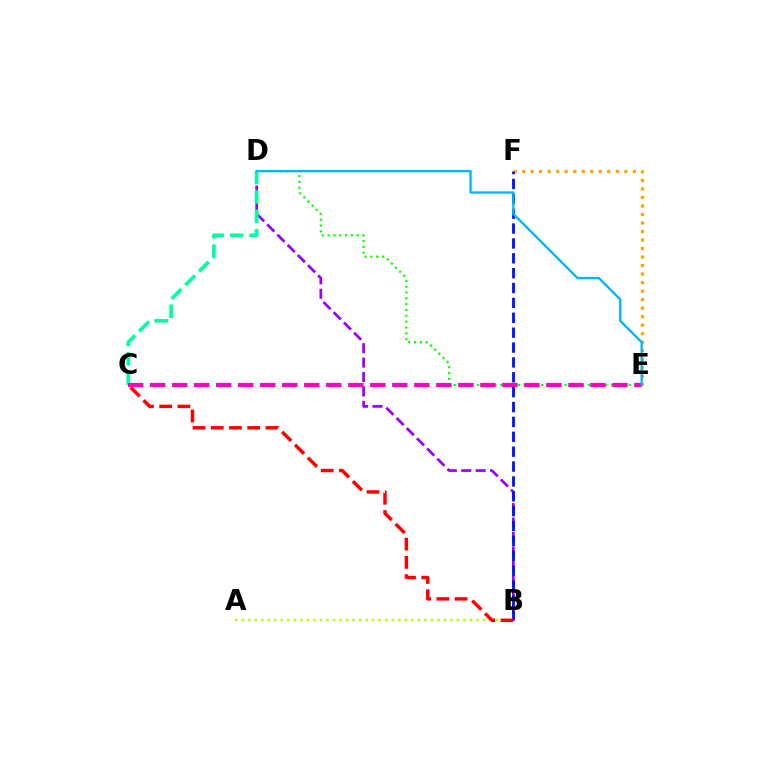{('B', 'D'): [{'color': '#9b00ff', 'line_style': 'dashed', 'thickness': 1.96}], ('E', 'F'): [{'color': '#ffa500', 'line_style': 'dotted', 'thickness': 2.31}], ('A', 'B'): [{'color': '#b3ff00', 'line_style': 'dotted', 'thickness': 1.77}], ('D', 'E'): [{'color': '#08ff00', 'line_style': 'dotted', 'thickness': 1.58}, {'color': '#00b5ff', 'line_style': 'solid', 'thickness': 1.68}], ('B', 'F'): [{'color': '#0010ff', 'line_style': 'dashed', 'thickness': 2.02}], ('C', 'D'): [{'color': '#00ff9d', 'line_style': 'dashed', 'thickness': 2.64}], ('B', 'C'): [{'color': '#ff0000', 'line_style': 'dashed', 'thickness': 2.48}], ('C', 'E'): [{'color': '#ff00bd', 'line_style': 'dashed', 'thickness': 2.99}]}